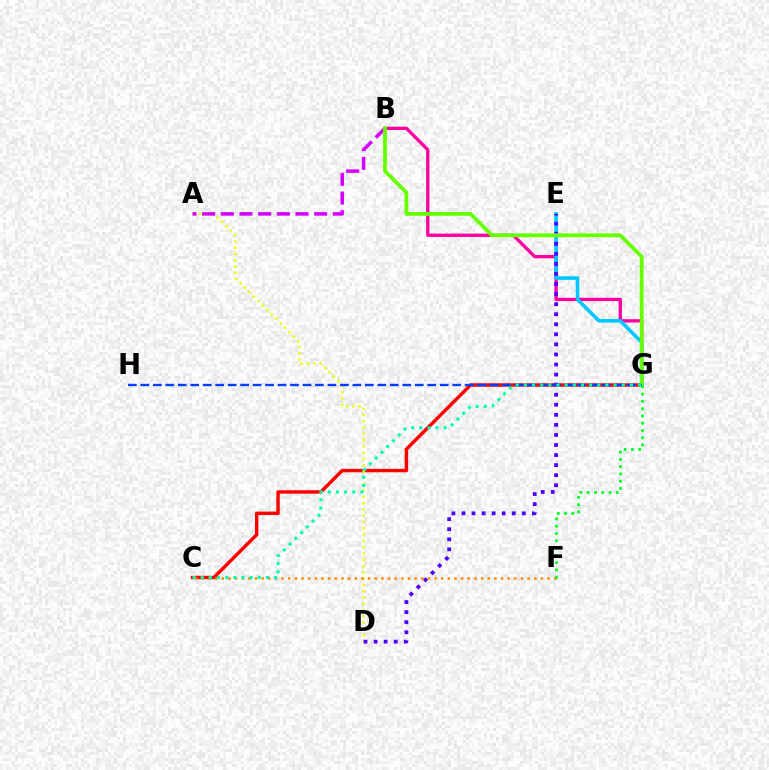{('C', 'G'): [{'color': '#ff0000', 'line_style': 'solid', 'thickness': 2.47}, {'color': '#00ffaf', 'line_style': 'dotted', 'thickness': 2.22}], ('B', 'G'): [{'color': '#ff00a0', 'line_style': 'solid', 'thickness': 2.38}, {'color': '#66ff00', 'line_style': 'solid', 'thickness': 2.73}], ('E', 'G'): [{'color': '#00c7ff', 'line_style': 'solid', 'thickness': 2.58}], ('A', 'D'): [{'color': '#eeff00', 'line_style': 'dotted', 'thickness': 1.71}], ('A', 'B'): [{'color': '#d600ff', 'line_style': 'dashed', 'thickness': 2.54}], ('D', 'E'): [{'color': '#4f00ff', 'line_style': 'dotted', 'thickness': 2.73}], ('C', 'F'): [{'color': '#ff8800', 'line_style': 'dotted', 'thickness': 1.81}], ('G', 'H'): [{'color': '#003fff', 'line_style': 'dashed', 'thickness': 1.69}], ('F', 'G'): [{'color': '#00ff27', 'line_style': 'dotted', 'thickness': 1.98}]}